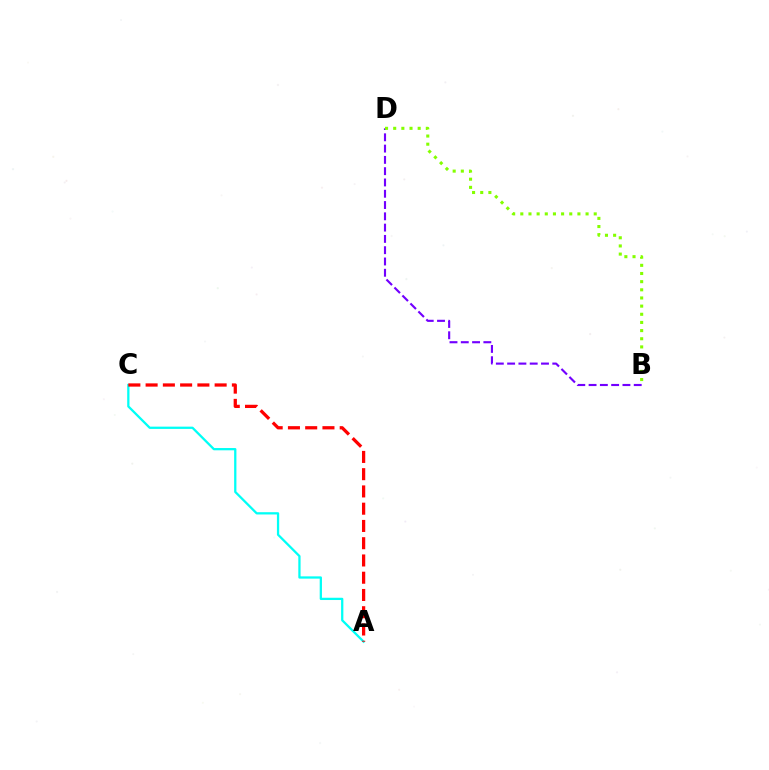{('A', 'C'): [{'color': '#00fff6', 'line_style': 'solid', 'thickness': 1.64}, {'color': '#ff0000', 'line_style': 'dashed', 'thickness': 2.34}], ('B', 'D'): [{'color': '#7200ff', 'line_style': 'dashed', 'thickness': 1.53}, {'color': '#84ff00', 'line_style': 'dotted', 'thickness': 2.22}]}